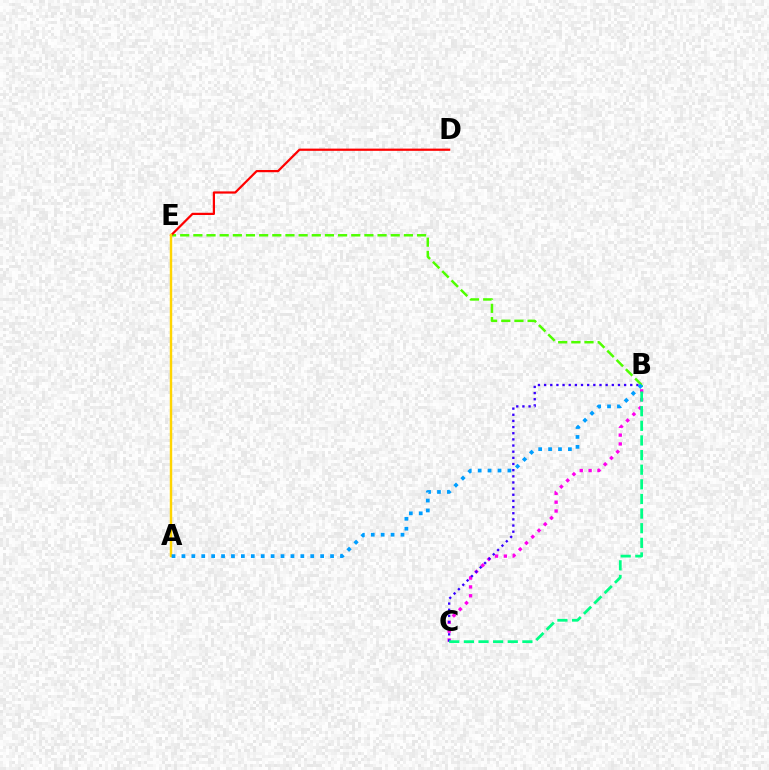{('B', 'C'): [{'color': '#ff00ed', 'line_style': 'dotted', 'thickness': 2.4}, {'color': '#3700ff', 'line_style': 'dotted', 'thickness': 1.67}, {'color': '#00ff86', 'line_style': 'dashed', 'thickness': 1.99}], ('B', 'E'): [{'color': '#4fff00', 'line_style': 'dashed', 'thickness': 1.79}], ('D', 'E'): [{'color': '#ff0000', 'line_style': 'solid', 'thickness': 1.6}], ('A', 'E'): [{'color': '#ffd500', 'line_style': 'solid', 'thickness': 1.75}], ('A', 'B'): [{'color': '#009eff', 'line_style': 'dotted', 'thickness': 2.69}]}